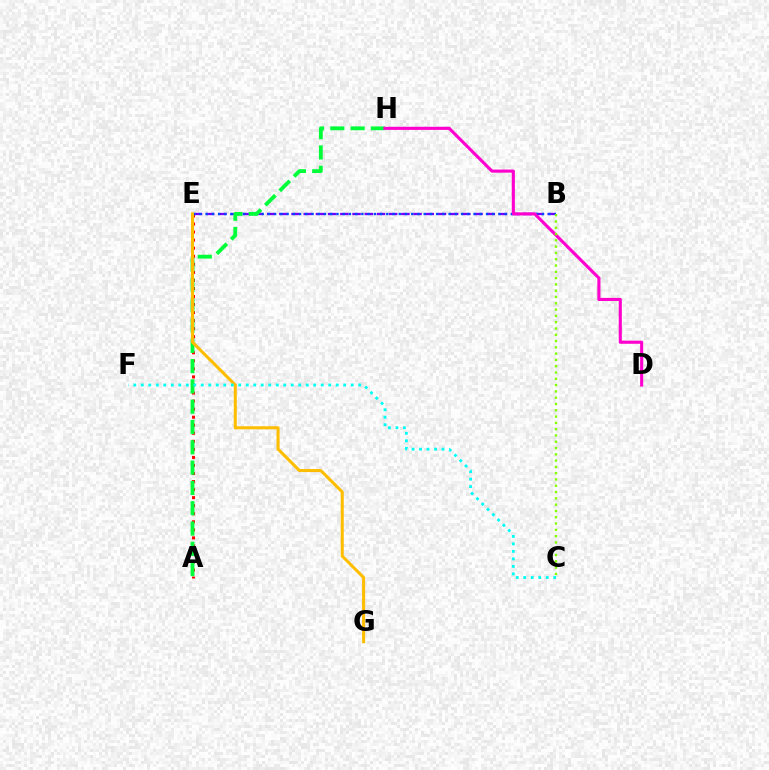{('A', 'E'): [{'color': '#ff0000', 'line_style': 'dotted', 'thickness': 2.19}], ('B', 'E'): [{'color': '#7200ff', 'line_style': 'dashed', 'thickness': 1.66}, {'color': '#004bff', 'line_style': 'dotted', 'thickness': 1.69}], ('A', 'H'): [{'color': '#00ff39', 'line_style': 'dashed', 'thickness': 2.76}], ('D', 'H'): [{'color': '#ff00cf', 'line_style': 'solid', 'thickness': 2.24}], ('B', 'C'): [{'color': '#84ff00', 'line_style': 'dotted', 'thickness': 1.71}], ('E', 'G'): [{'color': '#ffbd00', 'line_style': 'solid', 'thickness': 2.2}], ('C', 'F'): [{'color': '#00fff6', 'line_style': 'dotted', 'thickness': 2.04}]}